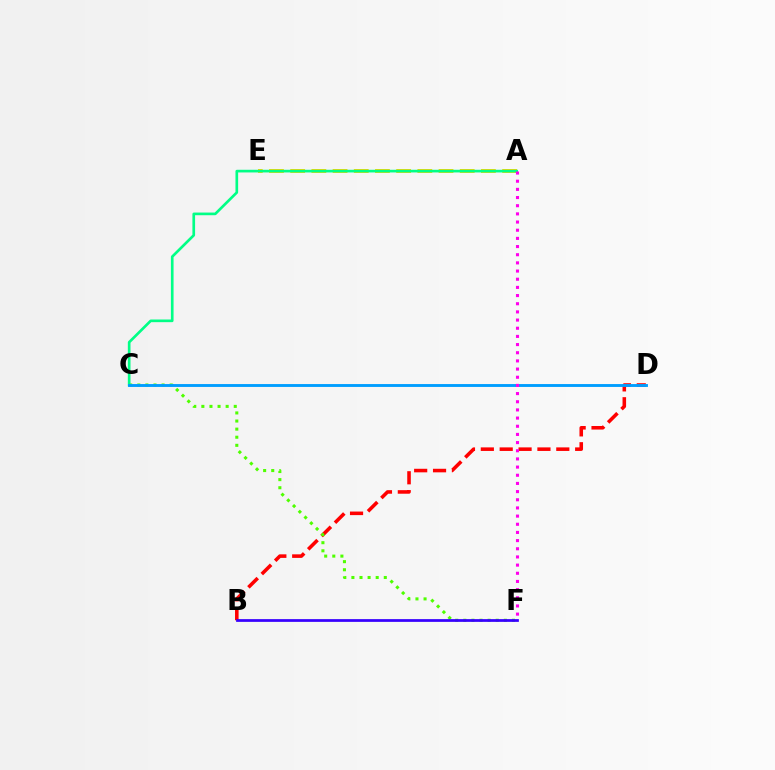{('B', 'D'): [{'color': '#ff0000', 'line_style': 'dashed', 'thickness': 2.56}], ('C', 'F'): [{'color': '#4fff00', 'line_style': 'dotted', 'thickness': 2.2}], ('A', 'E'): [{'color': '#ffd500', 'line_style': 'dashed', 'thickness': 2.88}], ('A', 'C'): [{'color': '#00ff86', 'line_style': 'solid', 'thickness': 1.92}], ('C', 'D'): [{'color': '#009eff', 'line_style': 'solid', 'thickness': 2.08}], ('A', 'F'): [{'color': '#ff00ed', 'line_style': 'dotted', 'thickness': 2.22}], ('B', 'F'): [{'color': '#3700ff', 'line_style': 'solid', 'thickness': 1.97}]}